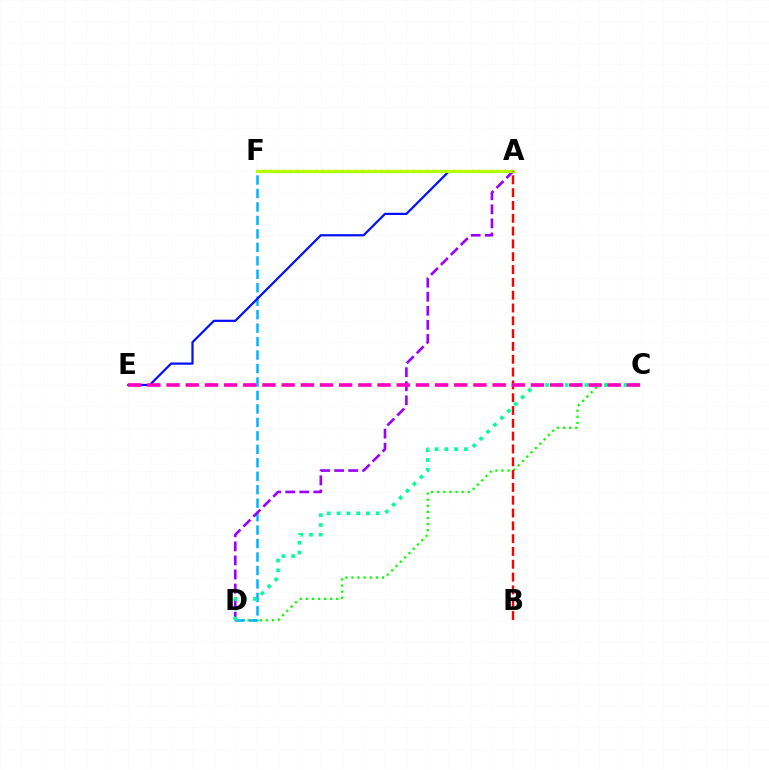{('C', 'D'): [{'color': '#08ff00', 'line_style': 'dotted', 'thickness': 1.66}, {'color': '#00ff9d', 'line_style': 'dotted', 'thickness': 2.66}], ('D', 'F'): [{'color': '#00b5ff', 'line_style': 'dashed', 'thickness': 1.83}], ('A', 'D'): [{'color': '#9b00ff', 'line_style': 'dashed', 'thickness': 1.91}], ('A', 'E'): [{'color': '#0010ff', 'line_style': 'solid', 'thickness': 1.6}], ('A', 'F'): [{'color': '#ffa500', 'line_style': 'dotted', 'thickness': 1.77}, {'color': '#b3ff00', 'line_style': 'solid', 'thickness': 2.3}], ('A', 'B'): [{'color': '#ff0000', 'line_style': 'dashed', 'thickness': 1.74}], ('C', 'E'): [{'color': '#ff00bd', 'line_style': 'dashed', 'thickness': 2.61}]}